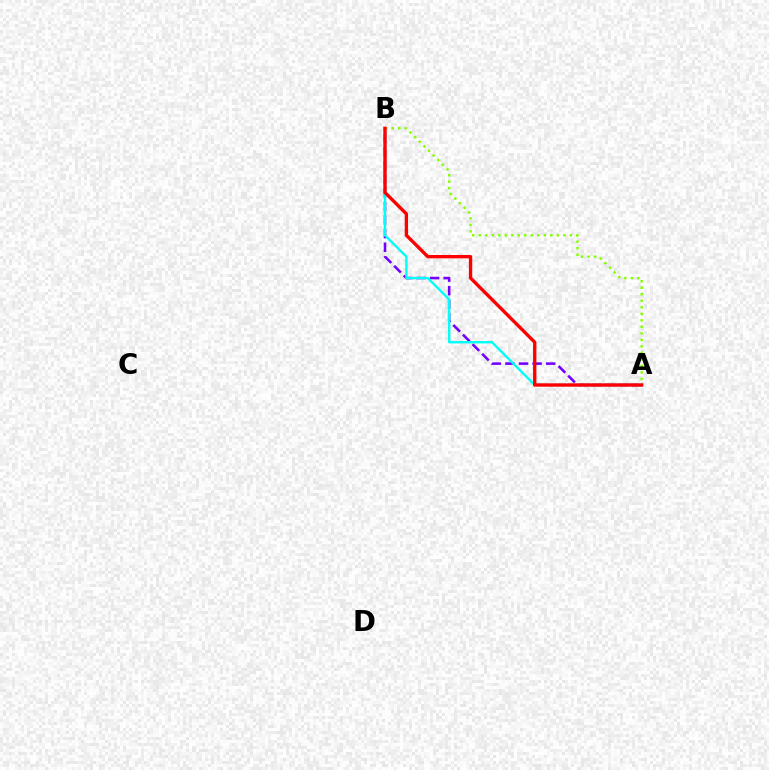{('A', 'B'): [{'color': '#7200ff', 'line_style': 'dashed', 'thickness': 1.85}, {'color': '#00fff6', 'line_style': 'solid', 'thickness': 1.7}, {'color': '#84ff00', 'line_style': 'dotted', 'thickness': 1.77}, {'color': '#ff0000', 'line_style': 'solid', 'thickness': 2.41}]}